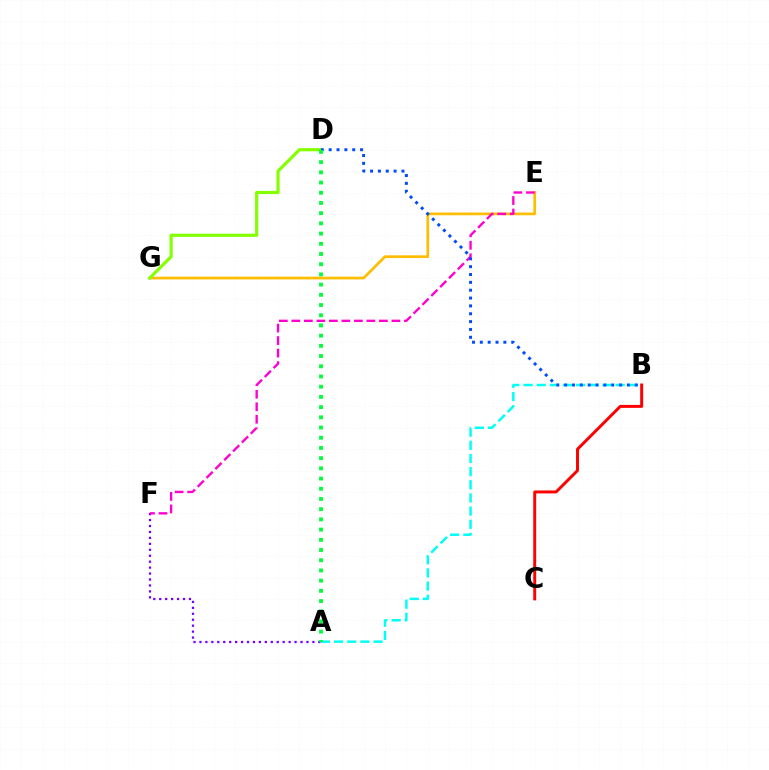{('A', 'B'): [{'color': '#00fff6', 'line_style': 'dashed', 'thickness': 1.79}], ('A', 'F'): [{'color': '#7200ff', 'line_style': 'dotted', 'thickness': 1.62}], ('E', 'G'): [{'color': '#ffbd00', 'line_style': 'solid', 'thickness': 1.95}], ('D', 'G'): [{'color': '#84ff00', 'line_style': 'solid', 'thickness': 2.28}], ('E', 'F'): [{'color': '#ff00cf', 'line_style': 'dashed', 'thickness': 1.7}], ('B', 'C'): [{'color': '#ff0000', 'line_style': 'solid', 'thickness': 2.13}], ('B', 'D'): [{'color': '#004bff', 'line_style': 'dotted', 'thickness': 2.13}], ('A', 'D'): [{'color': '#00ff39', 'line_style': 'dotted', 'thickness': 2.77}]}